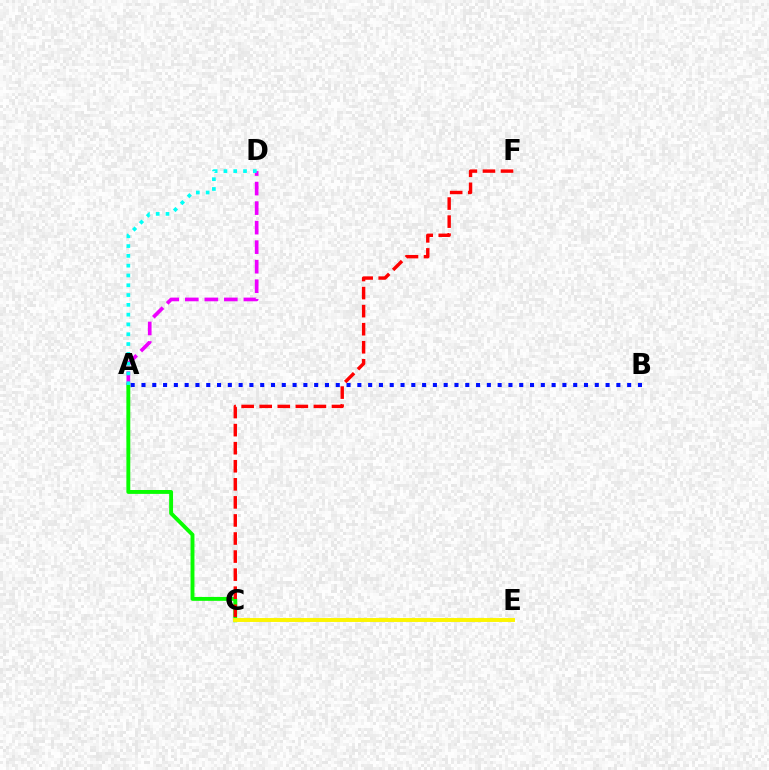{('A', 'C'): [{'color': '#08ff00', 'line_style': 'solid', 'thickness': 2.8}], ('A', 'B'): [{'color': '#0010ff', 'line_style': 'dotted', 'thickness': 2.93}], ('C', 'E'): [{'color': '#fcf500', 'line_style': 'solid', 'thickness': 2.82}], ('A', 'D'): [{'color': '#ee00ff', 'line_style': 'dashed', 'thickness': 2.65}, {'color': '#00fff6', 'line_style': 'dotted', 'thickness': 2.66}], ('C', 'F'): [{'color': '#ff0000', 'line_style': 'dashed', 'thickness': 2.45}]}